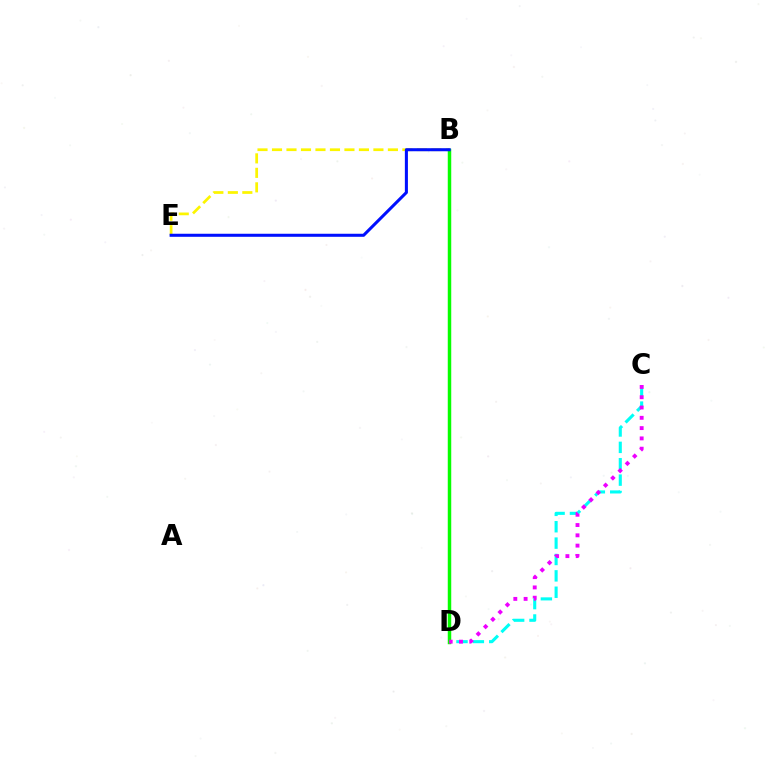{('B', 'E'): [{'color': '#fcf500', 'line_style': 'dashed', 'thickness': 1.97}, {'color': '#0010ff', 'line_style': 'solid', 'thickness': 2.2}], ('B', 'D'): [{'color': '#ff0000', 'line_style': 'dashed', 'thickness': 1.97}, {'color': '#08ff00', 'line_style': 'solid', 'thickness': 2.5}], ('C', 'D'): [{'color': '#00fff6', 'line_style': 'dashed', 'thickness': 2.22}, {'color': '#ee00ff', 'line_style': 'dotted', 'thickness': 2.8}]}